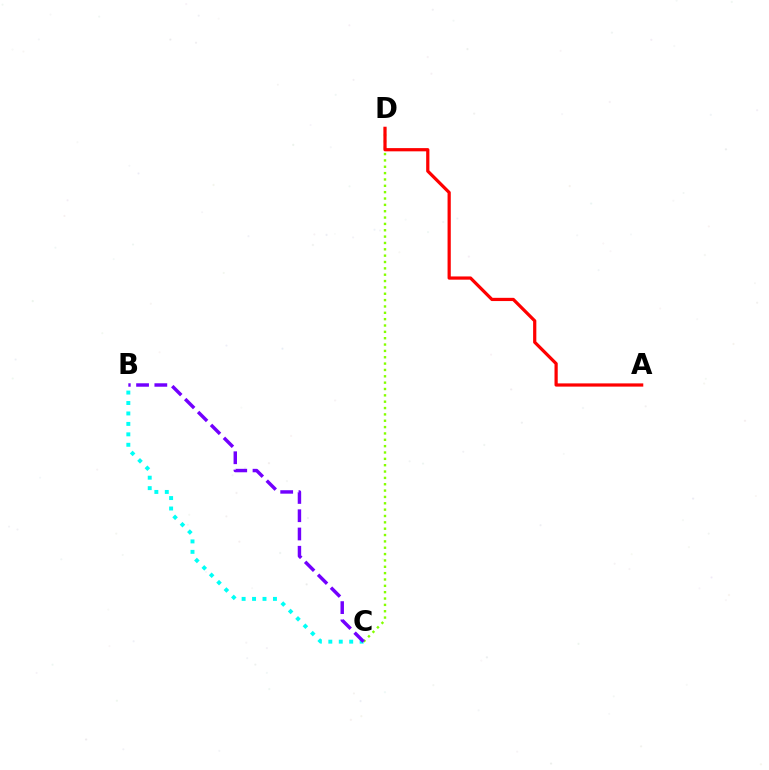{('C', 'D'): [{'color': '#84ff00', 'line_style': 'dotted', 'thickness': 1.73}], ('B', 'C'): [{'color': '#00fff6', 'line_style': 'dotted', 'thickness': 2.84}, {'color': '#7200ff', 'line_style': 'dashed', 'thickness': 2.48}], ('A', 'D'): [{'color': '#ff0000', 'line_style': 'solid', 'thickness': 2.32}]}